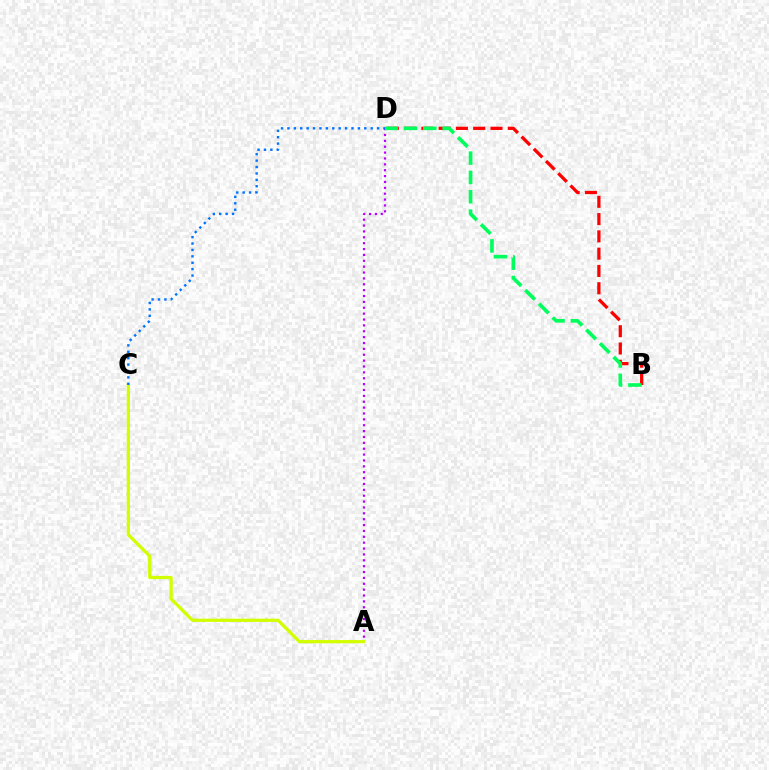{('B', 'D'): [{'color': '#ff0000', 'line_style': 'dashed', 'thickness': 2.35}, {'color': '#00ff5c', 'line_style': 'dashed', 'thickness': 2.63}], ('A', 'D'): [{'color': '#b900ff', 'line_style': 'dotted', 'thickness': 1.6}], ('A', 'C'): [{'color': '#d1ff00', 'line_style': 'solid', 'thickness': 2.33}], ('C', 'D'): [{'color': '#0074ff', 'line_style': 'dotted', 'thickness': 1.74}]}